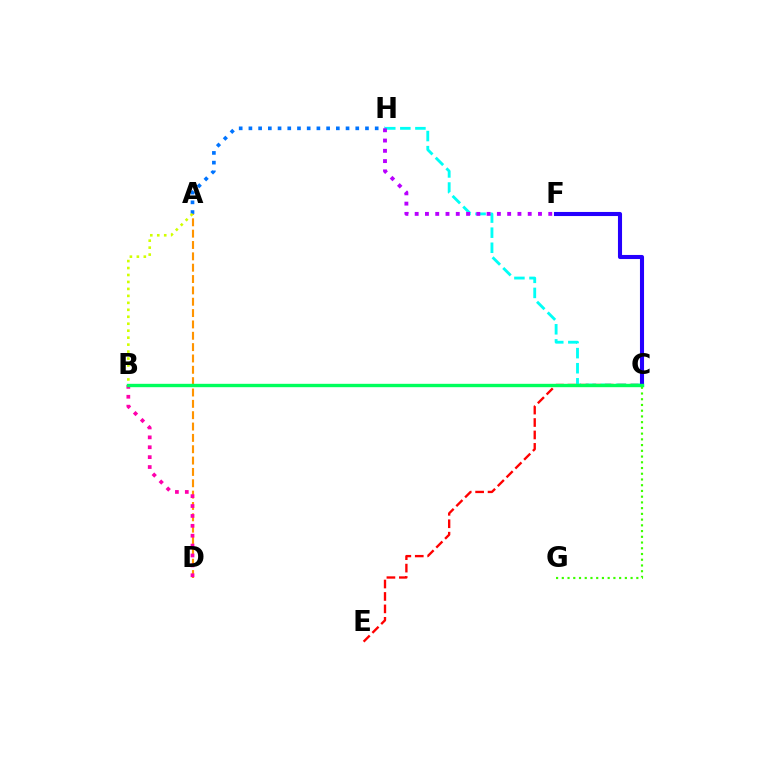{('C', 'H'): [{'color': '#00fff6', 'line_style': 'dashed', 'thickness': 2.05}], ('C', 'E'): [{'color': '#ff0000', 'line_style': 'dashed', 'thickness': 1.69}], ('C', 'F'): [{'color': '#2500ff', 'line_style': 'solid', 'thickness': 2.94}], ('F', 'H'): [{'color': '#b900ff', 'line_style': 'dotted', 'thickness': 2.79}], ('A', 'D'): [{'color': '#ff9400', 'line_style': 'dashed', 'thickness': 1.54}], ('B', 'D'): [{'color': '#ff00ac', 'line_style': 'dotted', 'thickness': 2.69}], ('B', 'C'): [{'color': '#00ff5c', 'line_style': 'solid', 'thickness': 2.43}], ('A', 'H'): [{'color': '#0074ff', 'line_style': 'dotted', 'thickness': 2.64}], ('C', 'G'): [{'color': '#3dff00', 'line_style': 'dotted', 'thickness': 1.56}], ('A', 'B'): [{'color': '#d1ff00', 'line_style': 'dotted', 'thickness': 1.89}]}